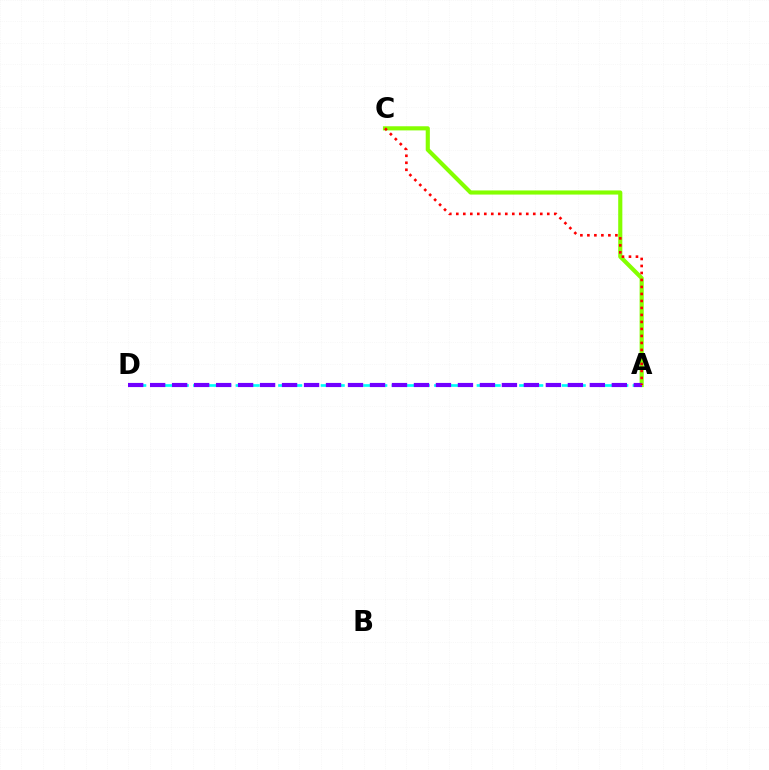{('A', 'D'): [{'color': '#00fff6', 'line_style': 'dashed', 'thickness': 1.93}, {'color': '#7200ff', 'line_style': 'dashed', 'thickness': 2.99}], ('A', 'C'): [{'color': '#84ff00', 'line_style': 'solid', 'thickness': 2.98}, {'color': '#ff0000', 'line_style': 'dotted', 'thickness': 1.9}]}